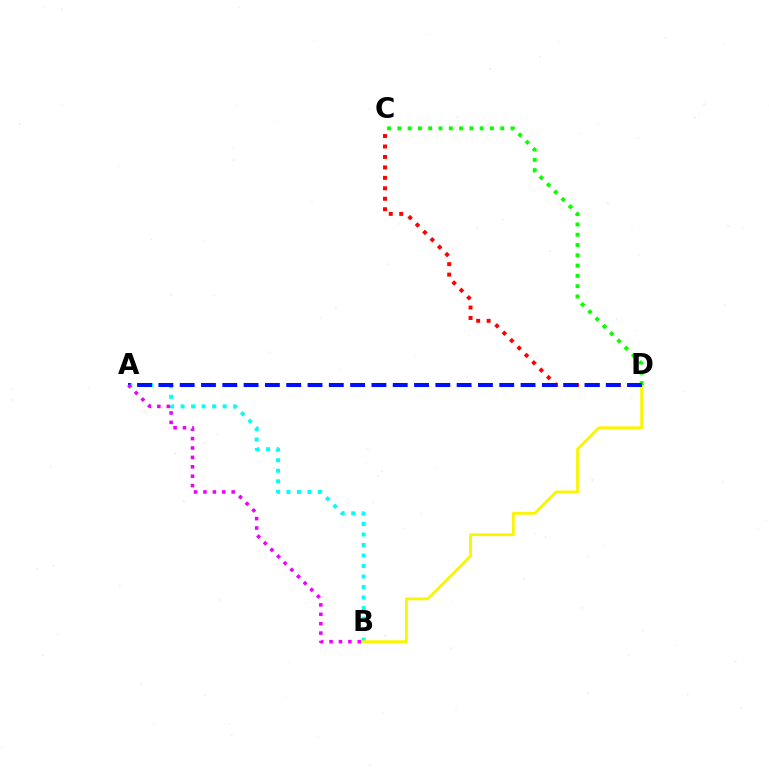{('A', 'B'): [{'color': '#00fff6', 'line_style': 'dotted', 'thickness': 2.86}, {'color': '#ee00ff', 'line_style': 'dotted', 'thickness': 2.56}], ('B', 'D'): [{'color': '#fcf500', 'line_style': 'solid', 'thickness': 2.02}], ('C', 'D'): [{'color': '#08ff00', 'line_style': 'dotted', 'thickness': 2.8}, {'color': '#ff0000', 'line_style': 'dotted', 'thickness': 2.84}], ('A', 'D'): [{'color': '#0010ff', 'line_style': 'dashed', 'thickness': 2.89}]}